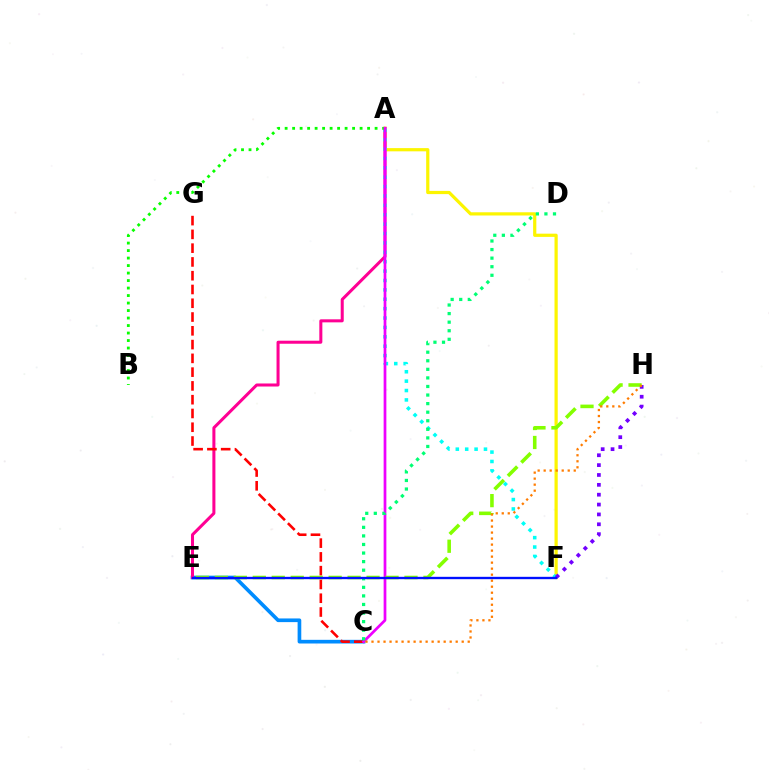{('A', 'F'): [{'color': '#fcf500', 'line_style': 'solid', 'thickness': 2.31}, {'color': '#00fff6', 'line_style': 'dotted', 'thickness': 2.55}], ('C', 'E'): [{'color': '#008cff', 'line_style': 'solid', 'thickness': 2.64}], ('A', 'E'): [{'color': '#ff0094', 'line_style': 'solid', 'thickness': 2.18}], ('C', 'G'): [{'color': '#ff0000', 'line_style': 'dashed', 'thickness': 1.87}], ('A', 'B'): [{'color': '#08ff00', 'line_style': 'dotted', 'thickness': 2.04}], ('A', 'C'): [{'color': '#ee00ff', 'line_style': 'solid', 'thickness': 1.97}], ('F', 'H'): [{'color': '#7200ff', 'line_style': 'dotted', 'thickness': 2.68}], ('C', 'D'): [{'color': '#00ff74', 'line_style': 'dotted', 'thickness': 2.33}], ('E', 'H'): [{'color': '#84ff00', 'line_style': 'dashed', 'thickness': 2.58}], ('C', 'H'): [{'color': '#ff7c00', 'line_style': 'dotted', 'thickness': 1.63}], ('E', 'F'): [{'color': '#0010ff', 'line_style': 'solid', 'thickness': 1.69}]}